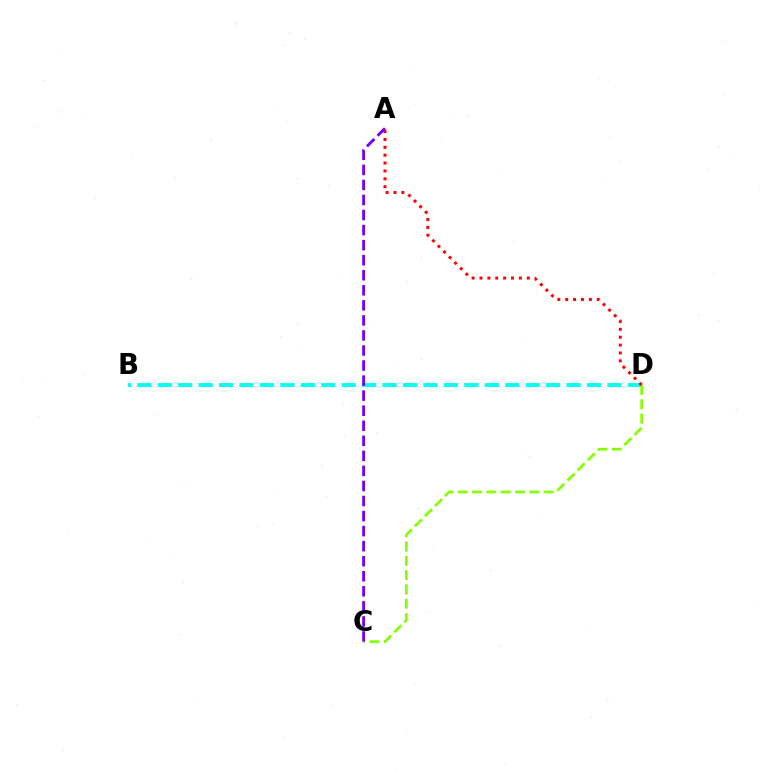{('B', 'D'): [{'color': '#00fff6', 'line_style': 'dashed', 'thickness': 2.78}], ('C', 'D'): [{'color': '#84ff00', 'line_style': 'dashed', 'thickness': 1.94}], ('A', 'D'): [{'color': '#ff0000', 'line_style': 'dotted', 'thickness': 2.14}], ('A', 'C'): [{'color': '#7200ff', 'line_style': 'dashed', 'thickness': 2.04}]}